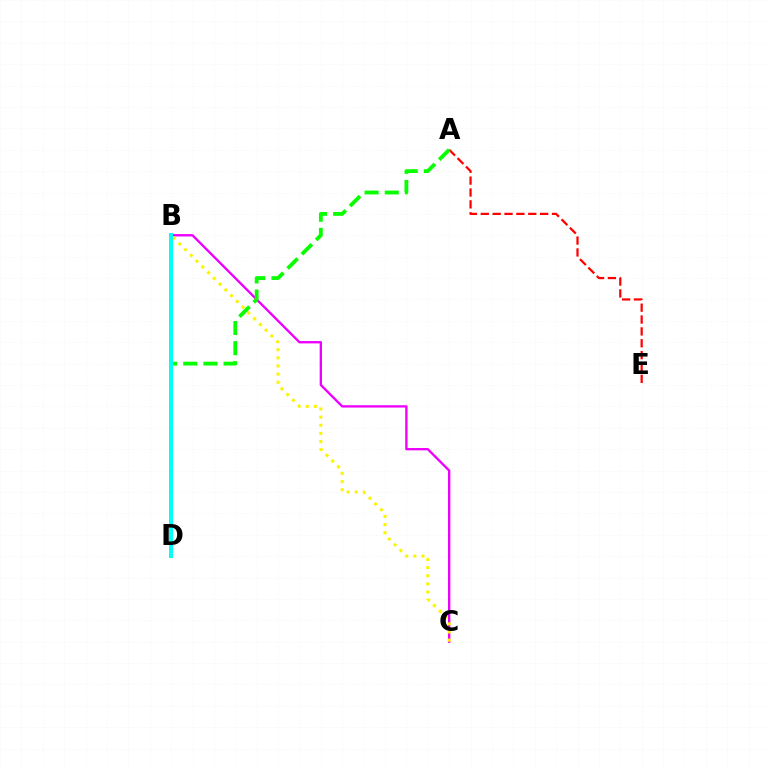{('B', 'C'): [{'color': '#ee00ff', 'line_style': 'solid', 'thickness': 1.7}, {'color': '#fcf500', 'line_style': 'dotted', 'thickness': 2.21}], ('A', 'E'): [{'color': '#ff0000', 'line_style': 'dashed', 'thickness': 1.61}], ('B', 'D'): [{'color': '#0010ff', 'line_style': 'dashed', 'thickness': 1.72}, {'color': '#00fff6', 'line_style': 'solid', 'thickness': 2.88}], ('A', 'D'): [{'color': '#08ff00', 'line_style': 'dashed', 'thickness': 2.74}]}